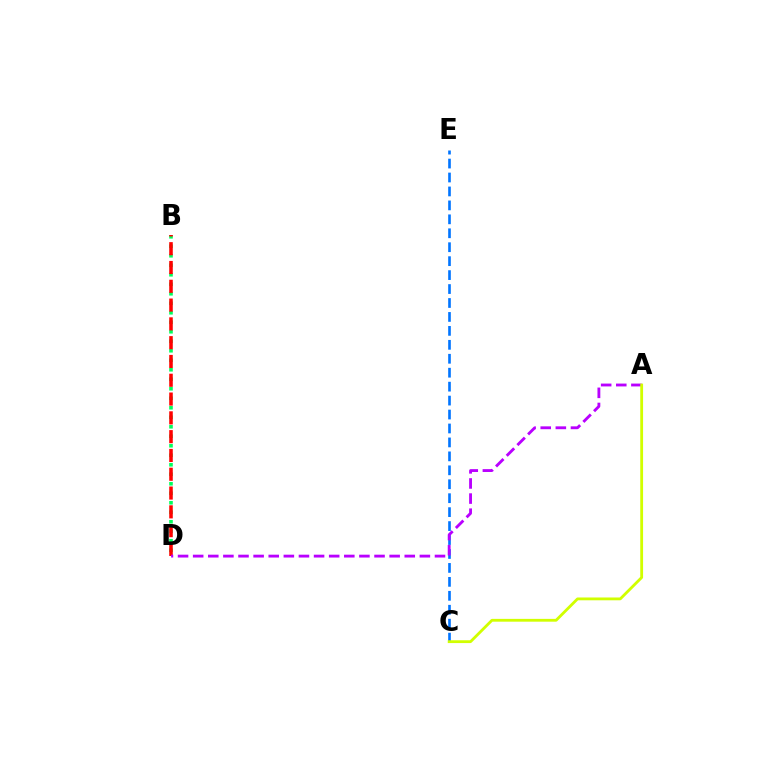{('B', 'D'): [{'color': '#00ff5c', 'line_style': 'dotted', 'thickness': 2.58}, {'color': '#ff0000', 'line_style': 'dashed', 'thickness': 2.55}], ('C', 'E'): [{'color': '#0074ff', 'line_style': 'dashed', 'thickness': 1.89}], ('A', 'D'): [{'color': '#b900ff', 'line_style': 'dashed', 'thickness': 2.05}], ('A', 'C'): [{'color': '#d1ff00', 'line_style': 'solid', 'thickness': 2.03}]}